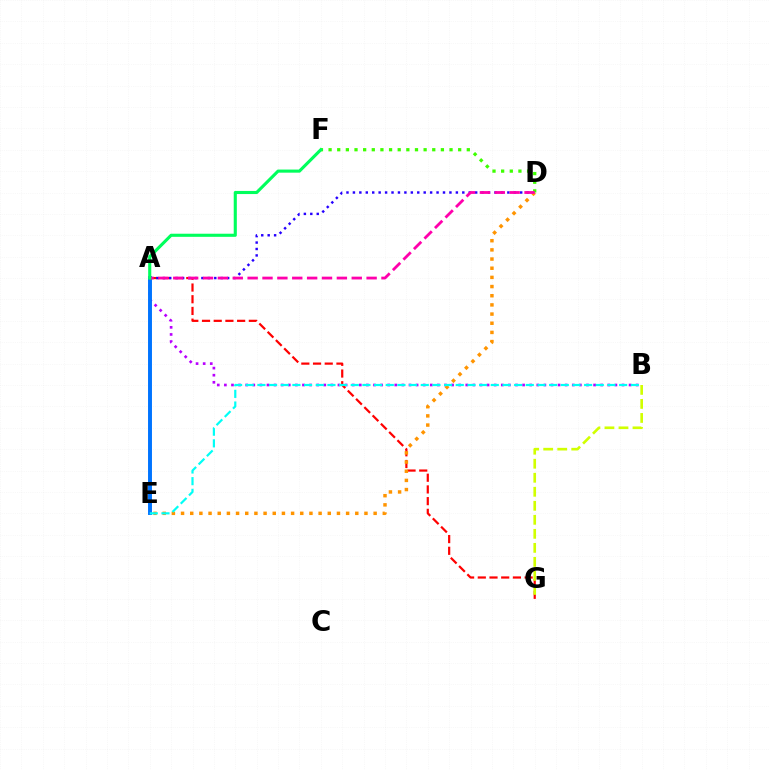{('A', 'B'): [{'color': '#b900ff', 'line_style': 'dotted', 'thickness': 1.93}], ('A', 'G'): [{'color': '#ff0000', 'line_style': 'dashed', 'thickness': 1.59}], ('B', 'G'): [{'color': '#d1ff00', 'line_style': 'dashed', 'thickness': 1.9}], ('A', 'D'): [{'color': '#2500ff', 'line_style': 'dotted', 'thickness': 1.75}, {'color': '#ff00ac', 'line_style': 'dashed', 'thickness': 2.02}], ('D', 'F'): [{'color': '#3dff00', 'line_style': 'dotted', 'thickness': 2.35}], ('D', 'E'): [{'color': '#ff9400', 'line_style': 'dotted', 'thickness': 2.49}], ('A', 'E'): [{'color': '#0074ff', 'line_style': 'solid', 'thickness': 2.83}], ('B', 'E'): [{'color': '#00fff6', 'line_style': 'dashed', 'thickness': 1.59}], ('A', 'F'): [{'color': '#00ff5c', 'line_style': 'solid', 'thickness': 2.24}]}